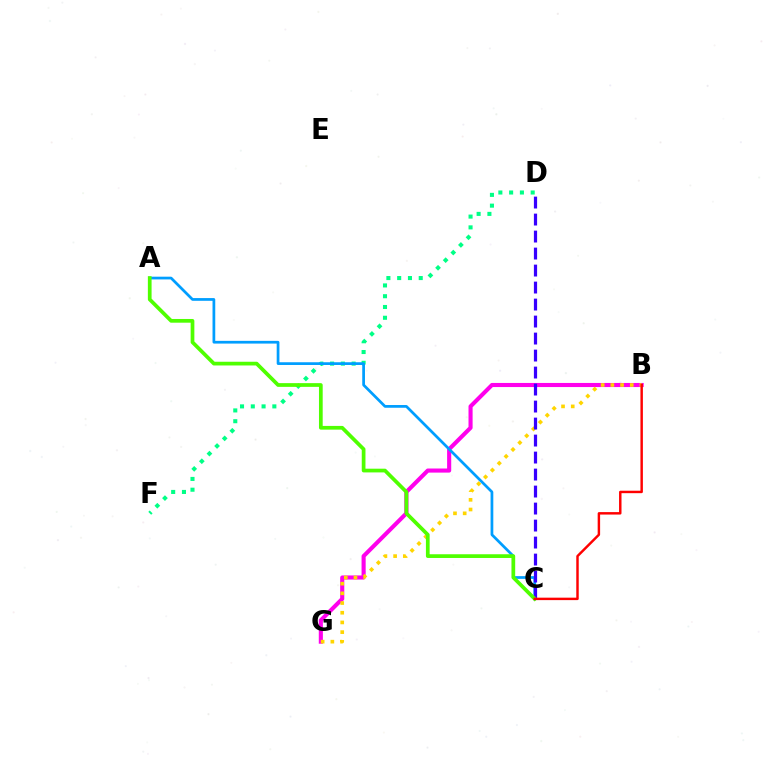{('D', 'F'): [{'color': '#00ff86', 'line_style': 'dotted', 'thickness': 2.93}], ('B', 'G'): [{'color': '#ff00ed', 'line_style': 'solid', 'thickness': 2.95}, {'color': '#ffd500', 'line_style': 'dotted', 'thickness': 2.64}], ('A', 'C'): [{'color': '#009eff', 'line_style': 'solid', 'thickness': 1.96}, {'color': '#4fff00', 'line_style': 'solid', 'thickness': 2.68}], ('C', 'D'): [{'color': '#3700ff', 'line_style': 'dashed', 'thickness': 2.31}], ('B', 'C'): [{'color': '#ff0000', 'line_style': 'solid', 'thickness': 1.77}]}